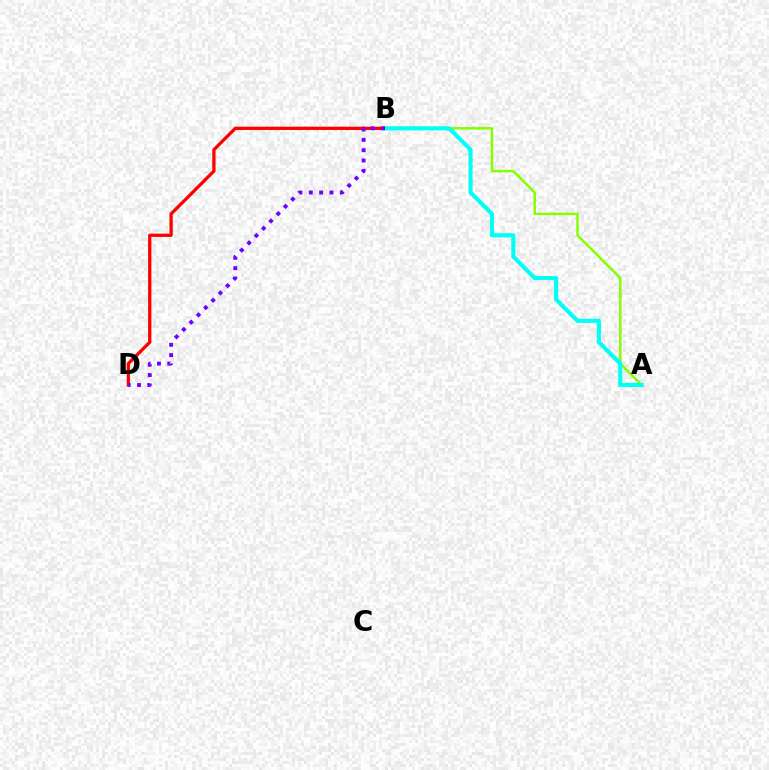{('B', 'D'): [{'color': '#ff0000', 'line_style': 'solid', 'thickness': 2.36}, {'color': '#7200ff', 'line_style': 'dotted', 'thickness': 2.81}], ('A', 'B'): [{'color': '#84ff00', 'line_style': 'solid', 'thickness': 1.79}, {'color': '#00fff6', 'line_style': 'solid', 'thickness': 2.94}]}